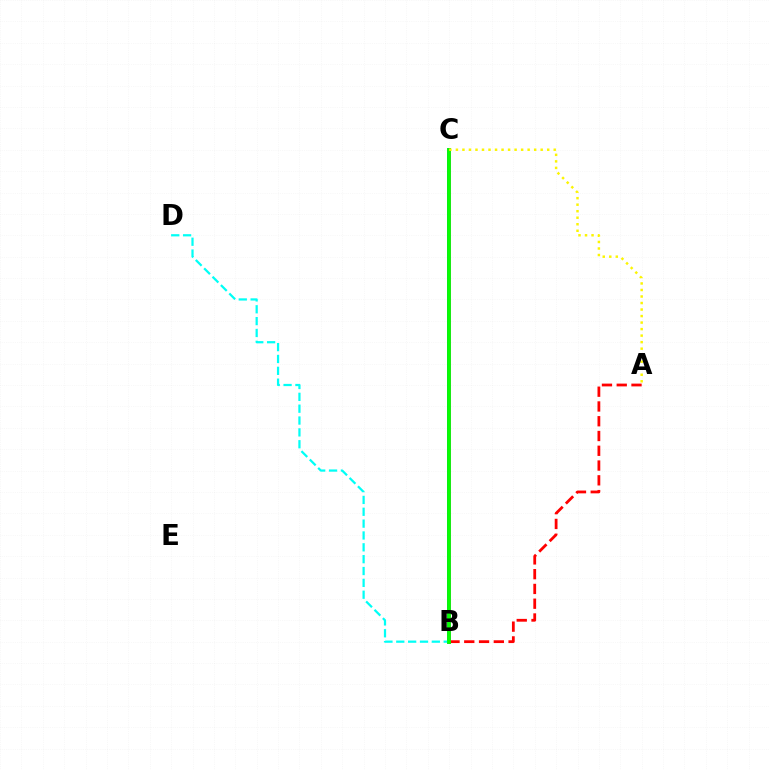{('B', 'C'): [{'color': '#0010ff', 'line_style': 'solid', 'thickness': 2.58}, {'color': '#ee00ff', 'line_style': 'solid', 'thickness': 2.06}, {'color': '#08ff00', 'line_style': 'solid', 'thickness': 2.75}], ('B', 'D'): [{'color': '#00fff6', 'line_style': 'dashed', 'thickness': 1.61}], ('A', 'B'): [{'color': '#ff0000', 'line_style': 'dashed', 'thickness': 2.01}], ('A', 'C'): [{'color': '#fcf500', 'line_style': 'dotted', 'thickness': 1.77}]}